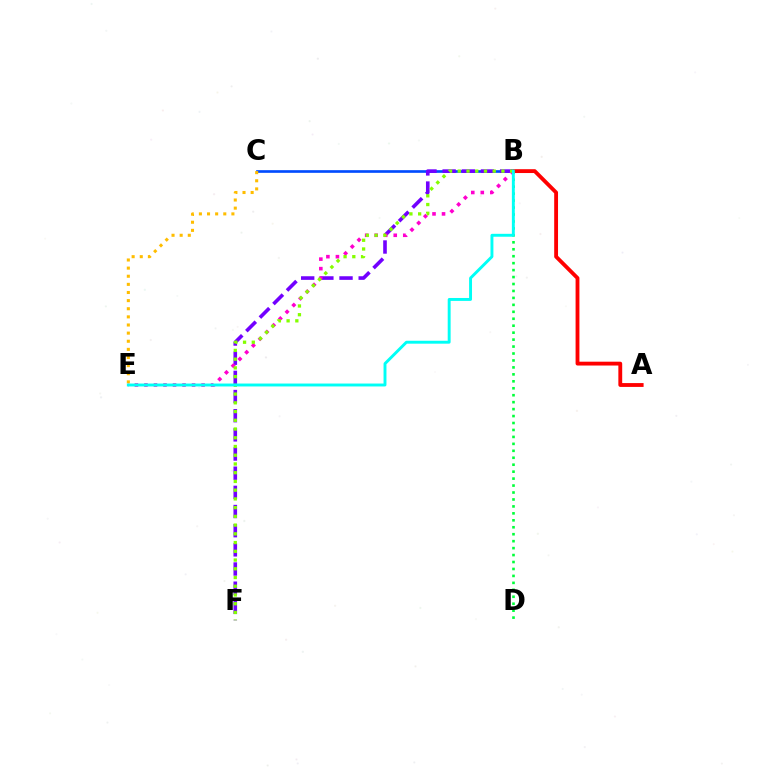{('B', 'D'): [{'color': '#00ff39', 'line_style': 'dotted', 'thickness': 1.89}], ('B', 'C'): [{'color': '#004bff', 'line_style': 'solid', 'thickness': 1.92}], ('A', 'B'): [{'color': '#ff0000', 'line_style': 'solid', 'thickness': 2.76}], ('B', 'F'): [{'color': '#7200ff', 'line_style': 'dashed', 'thickness': 2.6}, {'color': '#84ff00', 'line_style': 'dotted', 'thickness': 2.37}], ('C', 'E'): [{'color': '#ffbd00', 'line_style': 'dotted', 'thickness': 2.21}], ('B', 'E'): [{'color': '#ff00cf', 'line_style': 'dotted', 'thickness': 2.59}, {'color': '#00fff6', 'line_style': 'solid', 'thickness': 2.1}]}